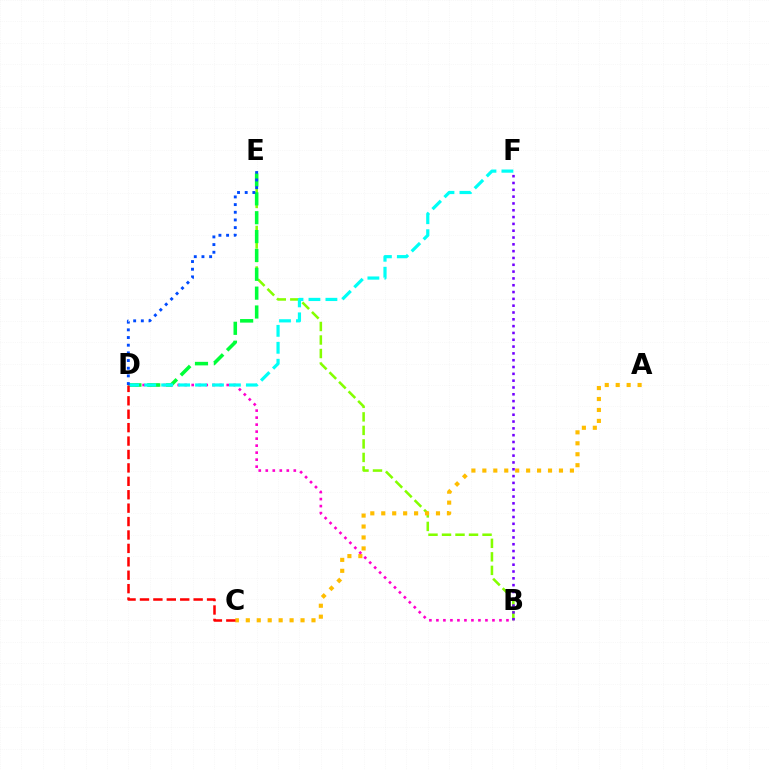{('B', 'E'): [{'color': '#84ff00', 'line_style': 'dashed', 'thickness': 1.84}], ('A', 'C'): [{'color': '#ffbd00', 'line_style': 'dotted', 'thickness': 2.97}], ('B', 'F'): [{'color': '#7200ff', 'line_style': 'dotted', 'thickness': 1.85}], ('B', 'D'): [{'color': '#ff00cf', 'line_style': 'dotted', 'thickness': 1.9}], ('D', 'E'): [{'color': '#00ff39', 'line_style': 'dashed', 'thickness': 2.56}, {'color': '#004bff', 'line_style': 'dotted', 'thickness': 2.08}], ('D', 'F'): [{'color': '#00fff6', 'line_style': 'dashed', 'thickness': 2.3}], ('C', 'D'): [{'color': '#ff0000', 'line_style': 'dashed', 'thickness': 1.82}]}